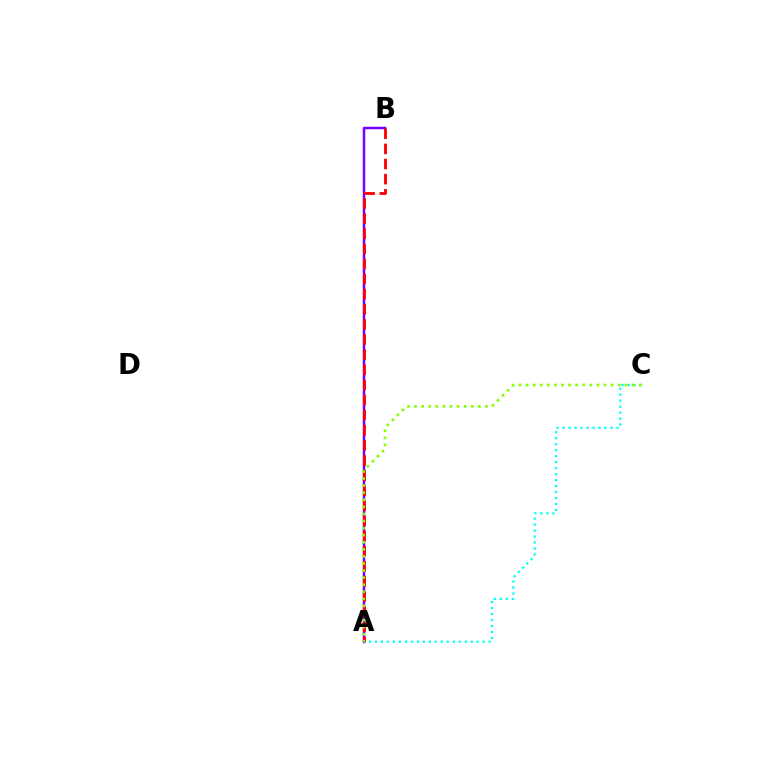{('A', 'B'): [{'color': '#7200ff', 'line_style': 'solid', 'thickness': 1.8}, {'color': '#ff0000', 'line_style': 'dashed', 'thickness': 2.05}], ('A', 'C'): [{'color': '#00fff6', 'line_style': 'dotted', 'thickness': 1.63}, {'color': '#84ff00', 'line_style': 'dotted', 'thickness': 1.92}]}